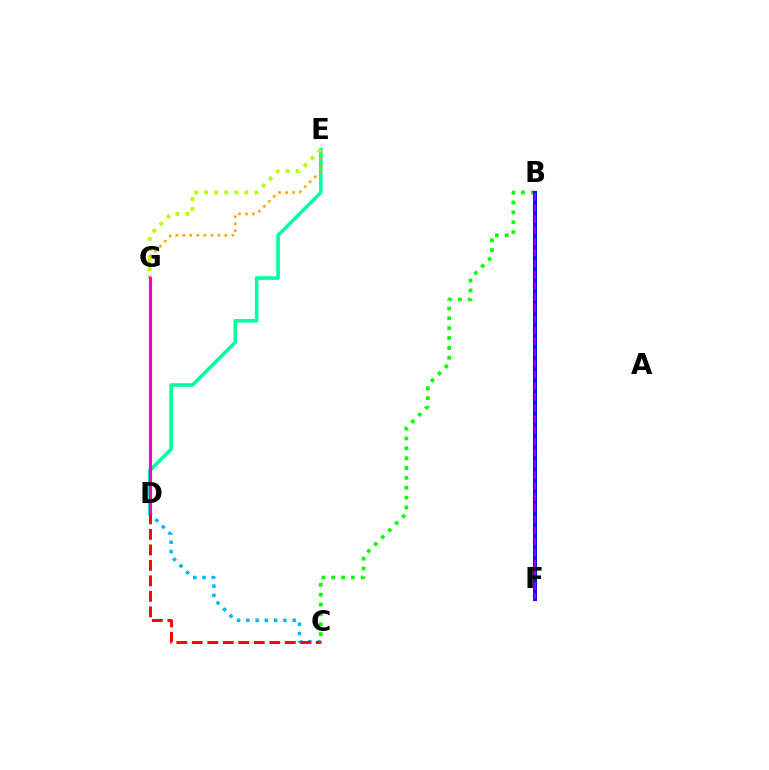{('D', 'E'): [{'color': '#00ff9d', 'line_style': 'solid', 'thickness': 2.6}], ('E', 'G'): [{'color': '#ffa500', 'line_style': 'dotted', 'thickness': 1.9}, {'color': '#b3ff00', 'line_style': 'dotted', 'thickness': 2.73}], ('B', 'C'): [{'color': '#08ff00', 'line_style': 'dotted', 'thickness': 2.68}], ('C', 'D'): [{'color': '#00b5ff', 'line_style': 'dotted', 'thickness': 2.52}, {'color': '#ff0000', 'line_style': 'dashed', 'thickness': 2.1}], ('D', 'G'): [{'color': '#ff00bd', 'line_style': 'solid', 'thickness': 2.27}], ('B', 'F'): [{'color': '#0010ff', 'line_style': 'solid', 'thickness': 2.92}, {'color': '#9b00ff', 'line_style': 'dashed', 'thickness': 1.51}]}